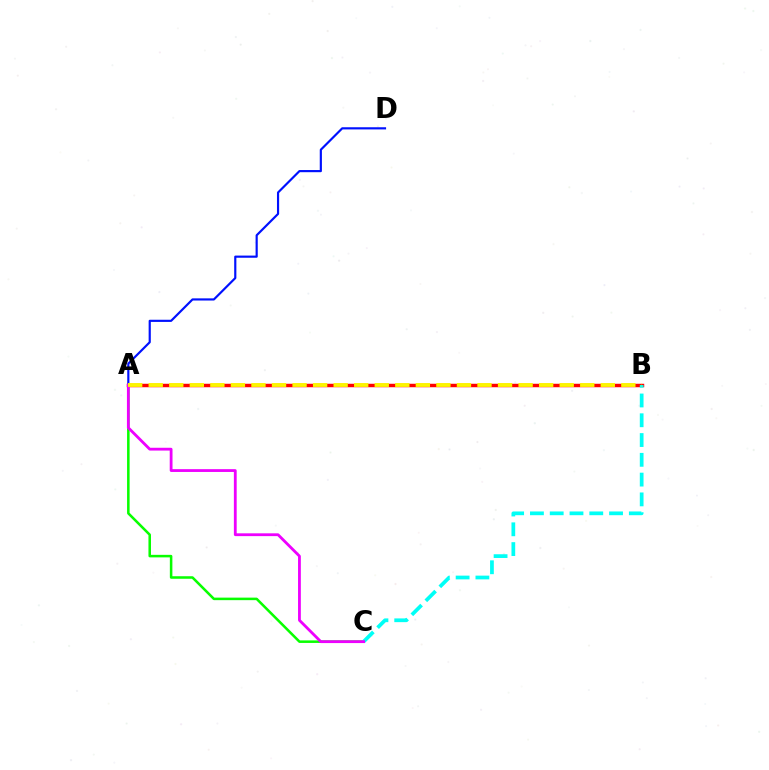{('A', 'B'): [{'color': '#ff0000', 'line_style': 'solid', 'thickness': 2.49}, {'color': '#fcf500', 'line_style': 'dashed', 'thickness': 2.79}], ('A', 'D'): [{'color': '#0010ff', 'line_style': 'solid', 'thickness': 1.56}], ('A', 'C'): [{'color': '#08ff00', 'line_style': 'solid', 'thickness': 1.83}, {'color': '#ee00ff', 'line_style': 'solid', 'thickness': 2.02}], ('B', 'C'): [{'color': '#00fff6', 'line_style': 'dashed', 'thickness': 2.69}]}